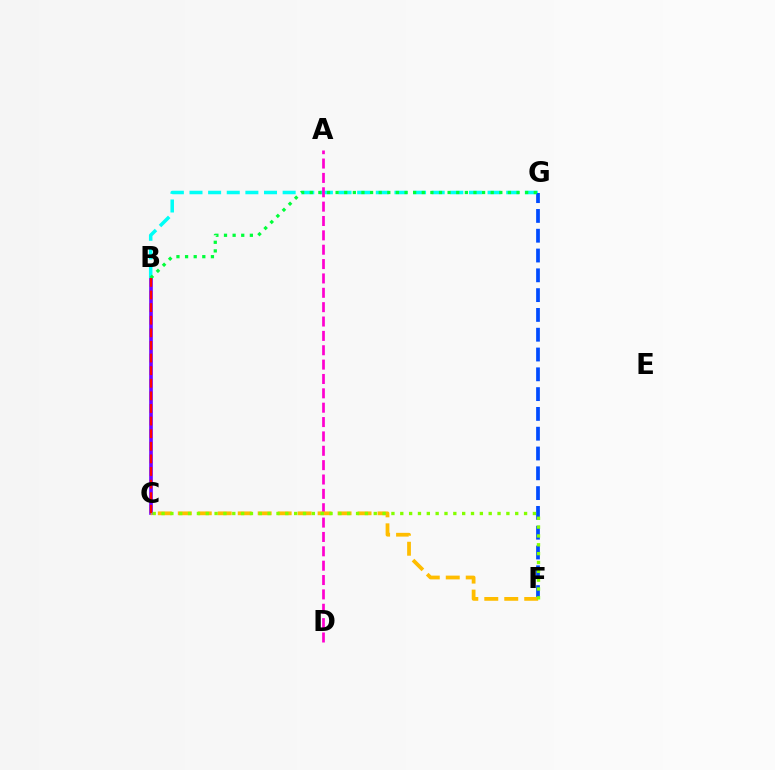{('B', 'C'): [{'color': '#7200ff', 'line_style': 'solid', 'thickness': 2.62}, {'color': '#ff0000', 'line_style': 'dashed', 'thickness': 1.71}], ('B', 'G'): [{'color': '#00fff6', 'line_style': 'dashed', 'thickness': 2.53}, {'color': '#00ff39', 'line_style': 'dotted', 'thickness': 2.34}], ('A', 'D'): [{'color': '#ff00cf', 'line_style': 'dashed', 'thickness': 1.95}], ('F', 'G'): [{'color': '#004bff', 'line_style': 'dashed', 'thickness': 2.69}], ('C', 'F'): [{'color': '#ffbd00', 'line_style': 'dashed', 'thickness': 2.71}, {'color': '#84ff00', 'line_style': 'dotted', 'thickness': 2.4}]}